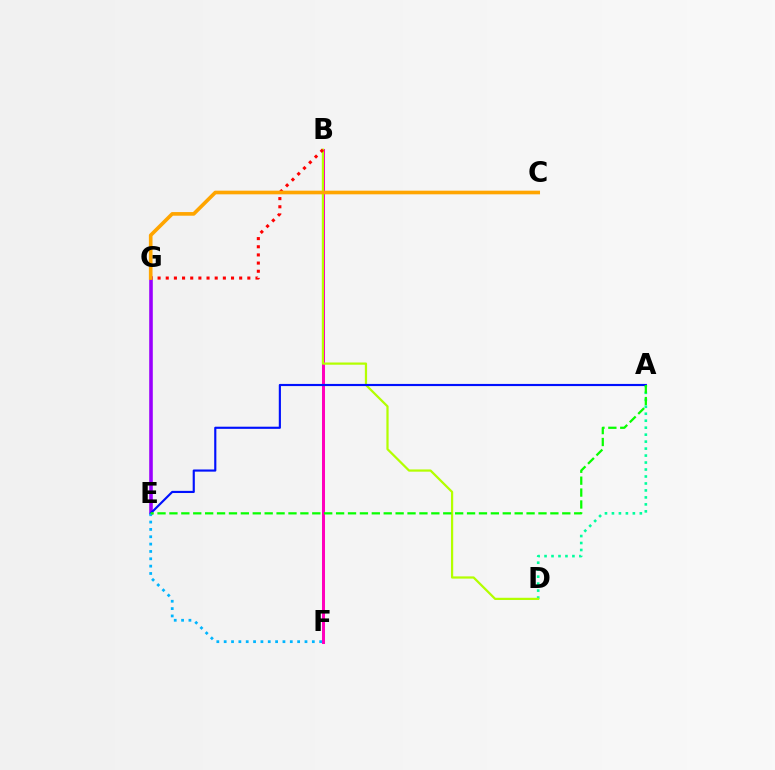{('B', 'F'): [{'color': '#ff00bd', 'line_style': 'solid', 'thickness': 2.16}], ('A', 'D'): [{'color': '#00ff9d', 'line_style': 'dotted', 'thickness': 1.89}], ('E', 'G'): [{'color': '#9b00ff', 'line_style': 'solid', 'thickness': 2.58}], ('B', 'D'): [{'color': '#b3ff00', 'line_style': 'solid', 'thickness': 1.61}], ('A', 'E'): [{'color': '#0010ff', 'line_style': 'solid', 'thickness': 1.55}, {'color': '#08ff00', 'line_style': 'dashed', 'thickness': 1.62}], ('B', 'G'): [{'color': '#ff0000', 'line_style': 'dotted', 'thickness': 2.22}], ('E', 'F'): [{'color': '#00b5ff', 'line_style': 'dotted', 'thickness': 2.0}], ('C', 'G'): [{'color': '#ffa500', 'line_style': 'solid', 'thickness': 2.62}]}